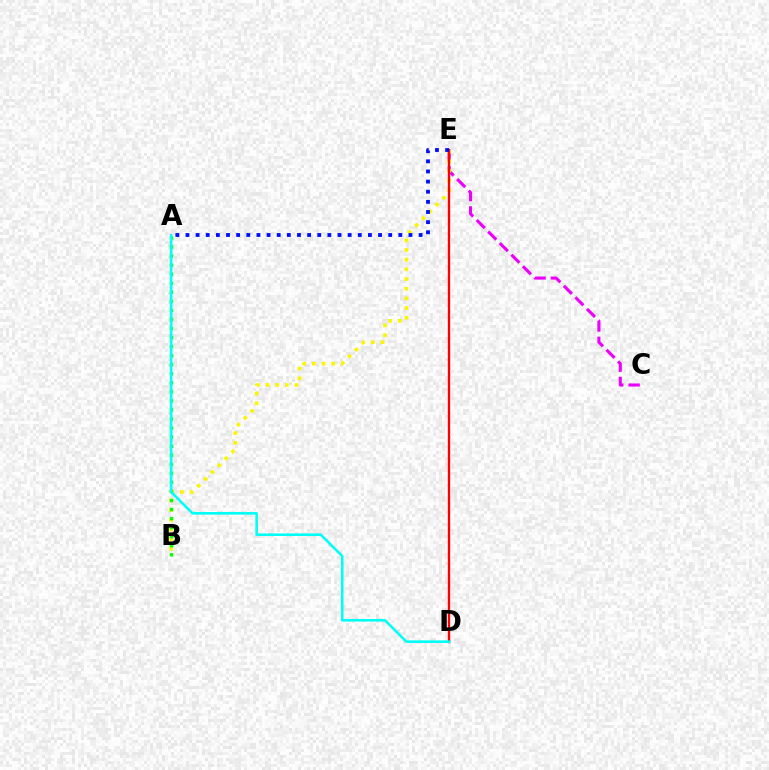{('C', 'E'): [{'color': '#ee00ff', 'line_style': 'dashed', 'thickness': 2.22}], ('B', 'E'): [{'color': '#fcf500', 'line_style': 'dotted', 'thickness': 2.63}], ('D', 'E'): [{'color': '#ff0000', 'line_style': 'solid', 'thickness': 1.69}], ('A', 'E'): [{'color': '#0010ff', 'line_style': 'dotted', 'thickness': 2.75}], ('A', 'B'): [{'color': '#08ff00', 'line_style': 'dotted', 'thickness': 2.46}], ('A', 'D'): [{'color': '#00fff6', 'line_style': 'solid', 'thickness': 1.87}]}